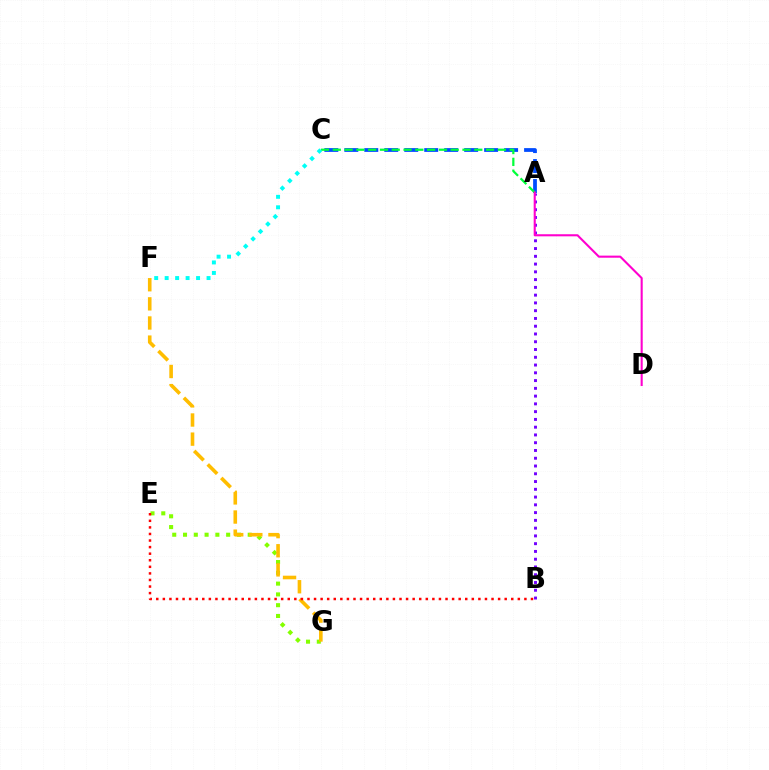{('E', 'G'): [{'color': '#84ff00', 'line_style': 'dotted', 'thickness': 2.93}], ('F', 'G'): [{'color': '#ffbd00', 'line_style': 'dashed', 'thickness': 2.6}], ('A', 'B'): [{'color': '#7200ff', 'line_style': 'dotted', 'thickness': 2.11}], ('B', 'E'): [{'color': '#ff0000', 'line_style': 'dotted', 'thickness': 1.79}], ('A', 'C'): [{'color': '#004bff', 'line_style': 'dashed', 'thickness': 2.71}, {'color': '#00ff39', 'line_style': 'dashed', 'thickness': 1.6}], ('C', 'F'): [{'color': '#00fff6', 'line_style': 'dotted', 'thickness': 2.85}], ('A', 'D'): [{'color': '#ff00cf', 'line_style': 'solid', 'thickness': 1.5}]}